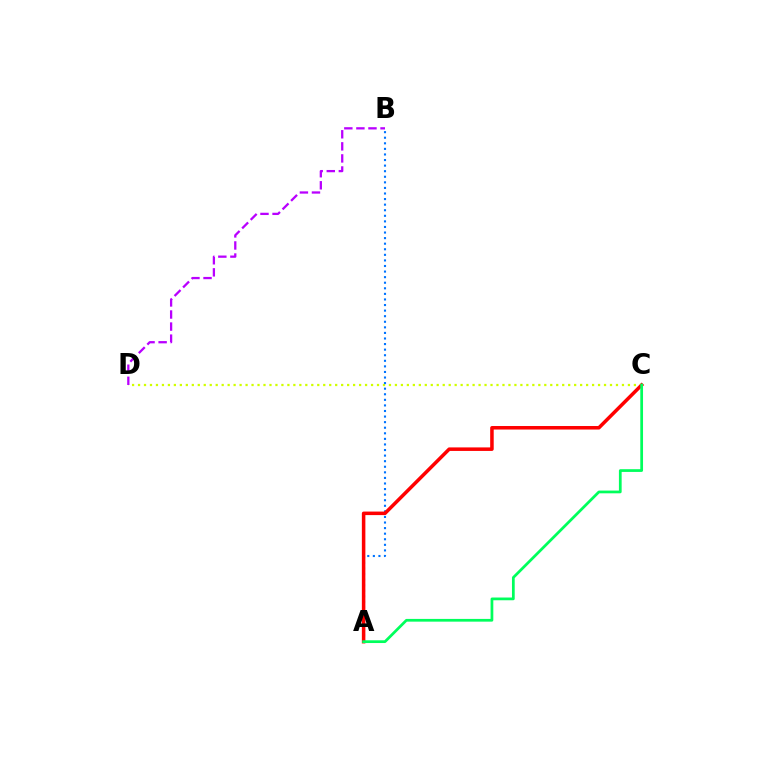{('C', 'D'): [{'color': '#d1ff00', 'line_style': 'dotted', 'thickness': 1.62}], ('A', 'B'): [{'color': '#0074ff', 'line_style': 'dotted', 'thickness': 1.52}], ('B', 'D'): [{'color': '#b900ff', 'line_style': 'dashed', 'thickness': 1.64}], ('A', 'C'): [{'color': '#ff0000', 'line_style': 'solid', 'thickness': 2.54}, {'color': '#00ff5c', 'line_style': 'solid', 'thickness': 1.97}]}